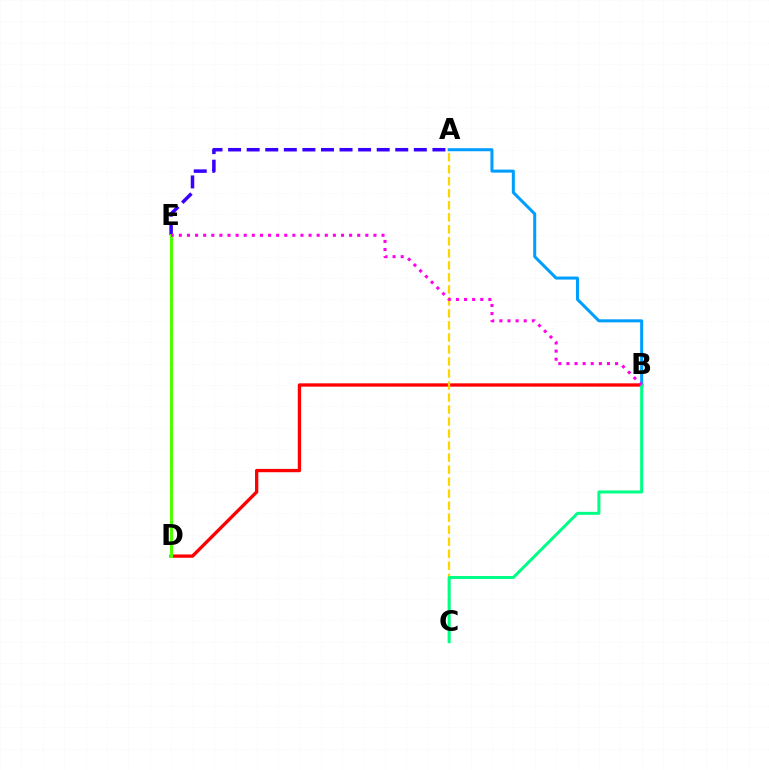{('A', 'E'): [{'color': '#3700ff', 'line_style': 'dashed', 'thickness': 2.52}], ('B', 'D'): [{'color': '#ff0000', 'line_style': 'solid', 'thickness': 2.39}], ('A', 'C'): [{'color': '#ffd500', 'line_style': 'dashed', 'thickness': 1.63}], ('A', 'B'): [{'color': '#009eff', 'line_style': 'solid', 'thickness': 2.18}], ('B', 'C'): [{'color': '#00ff86', 'line_style': 'solid', 'thickness': 2.17}], ('D', 'E'): [{'color': '#4fff00', 'line_style': 'solid', 'thickness': 2.19}], ('B', 'E'): [{'color': '#ff00ed', 'line_style': 'dotted', 'thickness': 2.2}]}